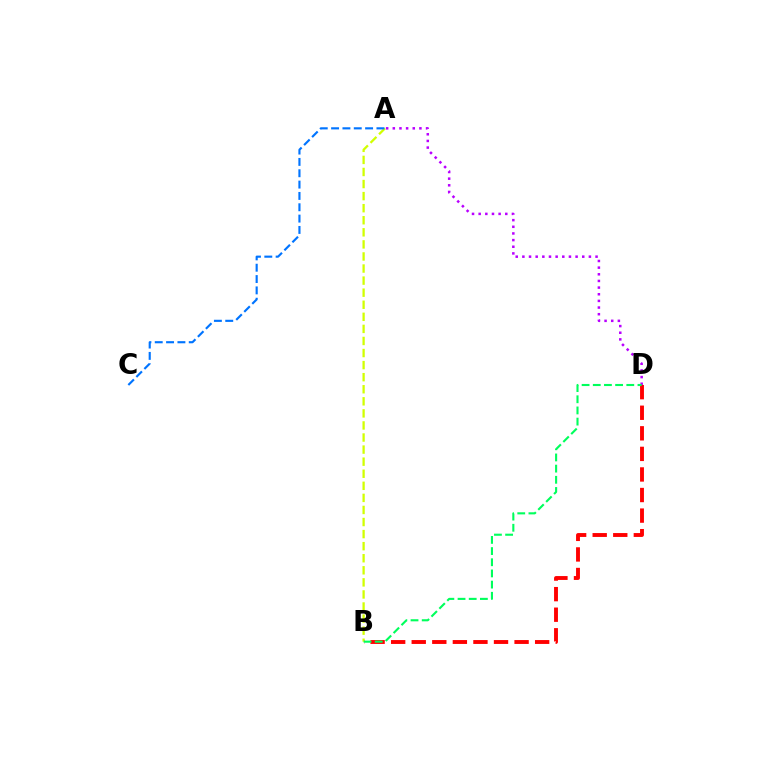{('A', 'B'): [{'color': '#d1ff00', 'line_style': 'dashed', 'thickness': 1.64}], ('A', 'D'): [{'color': '#b900ff', 'line_style': 'dotted', 'thickness': 1.81}], ('B', 'D'): [{'color': '#ff0000', 'line_style': 'dashed', 'thickness': 2.79}, {'color': '#00ff5c', 'line_style': 'dashed', 'thickness': 1.52}], ('A', 'C'): [{'color': '#0074ff', 'line_style': 'dashed', 'thickness': 1.54}]}